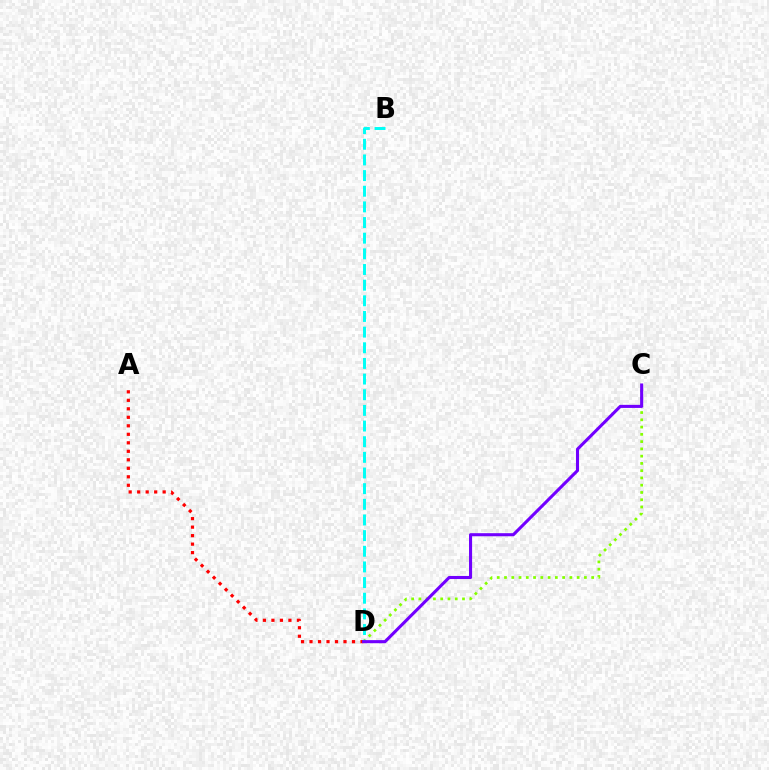{('C', 'D'): [{'color': '#84ff00', 'line_style': 'dotted', 'thickness': 1.97}, {'color': '#7200ff', 'line_style': 'solid', 'thickness': 2.22}], ('A', 'D'): [{'color': '#ff0000', 'line_style': 'dotted', 'thickness': 2.31}], ('B', 'D'): [{'color': '#00fff6', 'line_style': 'dashed', 'thickness': 2.13}]}